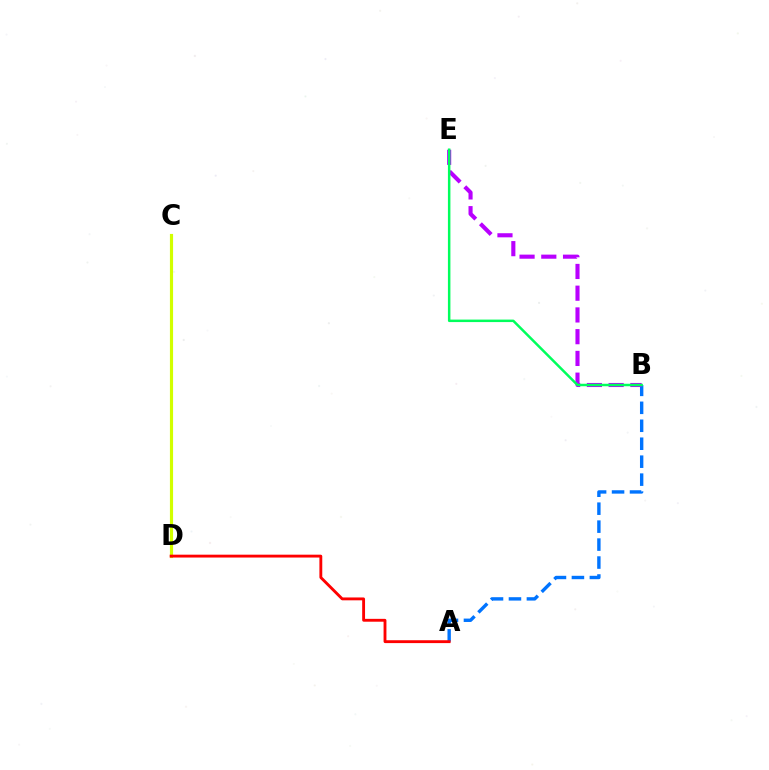{('A', 'B'): [{'color': '#0074ff', 'line_style': 'dashed', 'thickness': 2.44}], ('C', 'D'): [{'color': '#d1ff00', 'line_style': 'solid', 'thickness': 2.27}], ('B', 'E'): [{'color': '#b900ff', 'line_style': 'dashed', 'thickness': 2.95}, {'color': '#00ff5c', 'line_style': 'solid', 'thickness': 1.79}], ('A', 'D'): [{'color': '#ff0000', 'line_style': 'solid', 'thickness': 2.06}]}